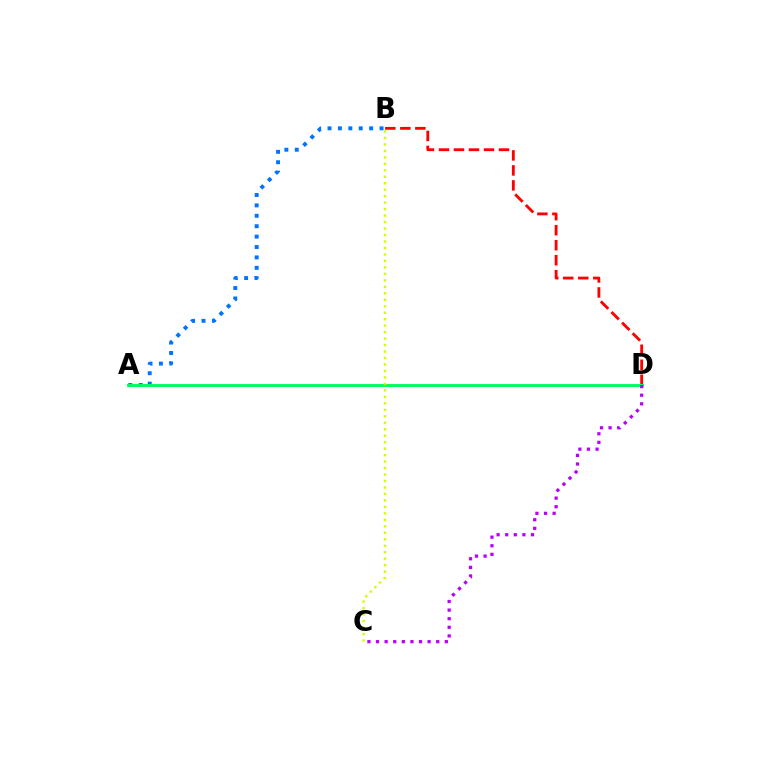{('B', 'D'): [{'color': '#ff0000', 'line_style': 'dashed', 'thickness': 2.04}], ('A', 'B'): [{'color': '#0074ff', 'line_style': 'dotted', 'thickness': 2.83}], ('A', 'D'): [{'color': '#00ff5c', 'line_style': 'solid', 'thickness': 2.11}], ('C', 'D'): [{'color': '#b900ff', 'line_style': 'dotted', 'thickness': 2.34}], ('B', 'C'): [{'color': '#d1ff00', 'line_style': 'dotted', 'thickness': 1.76}]}